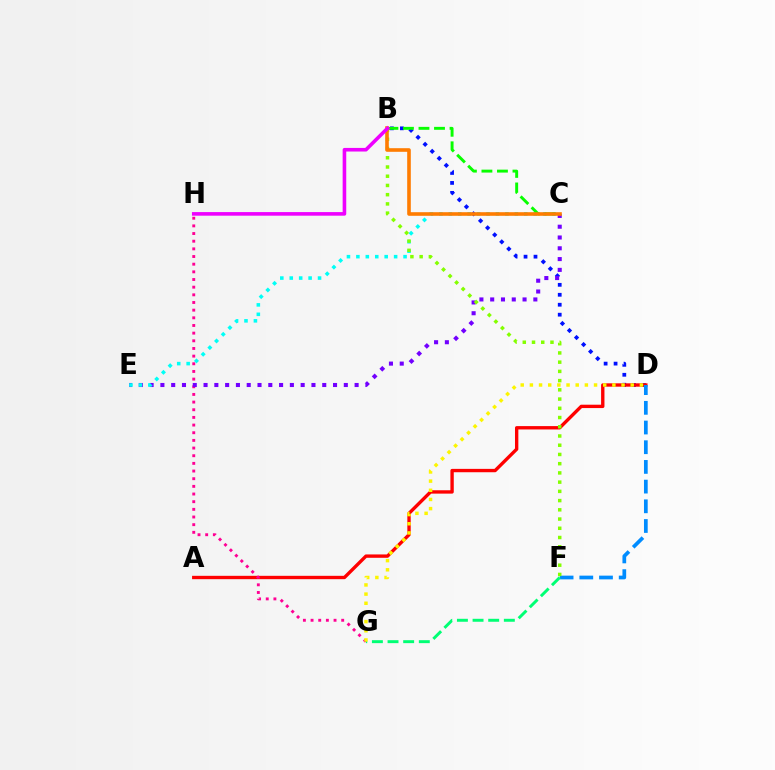{('B', 'D'): [{'color': '#0010ff', 'line_style': 'dotted', 'thickness': 2.7}], ('A', 'D'): [{'color': '#ff0000', 'line_style': 'solid', 'thickness': 2.42}], ('G', 'H'): [{'color': '#ff0094', 'line_style': 'dotted', 'thickness': 2.08}], ('C', 'E'): [{'color': '#7200ff', 'line_style': 'dotted', 'thickness': 2.93}, {'color': '#00fff6', 'line_style': 'dotted', 'thickness': 2.56}], ('D', 'F'): [{'color': '#008cff', 'line_style': 'dashed', 'thickness': 2.68}], ('F', 'G'): [{'color': '#00ff74', 'line_style': 'dashed', 'thickness': 2.12}], ('B', 'F'): [{'color': '#84ff00', 'line_style': 'dotted', 'thickness': 2.51}], ('B', 'C'): [{'color': '#08ff00', 'line_style': 'dashed', 'thickness': 2.11}, {'color': '#ff7c00', 'line_style': 'solid', 'thickness': 2.6}], ('D', 'G'): [{'color': '#fcf500', 'line_style': 'dotted', 'thickness': 2.49}], ('B', 'H'): [{'color': '#ee00ff', 'line_style': 'solid', 'thickness': 2.59}]}